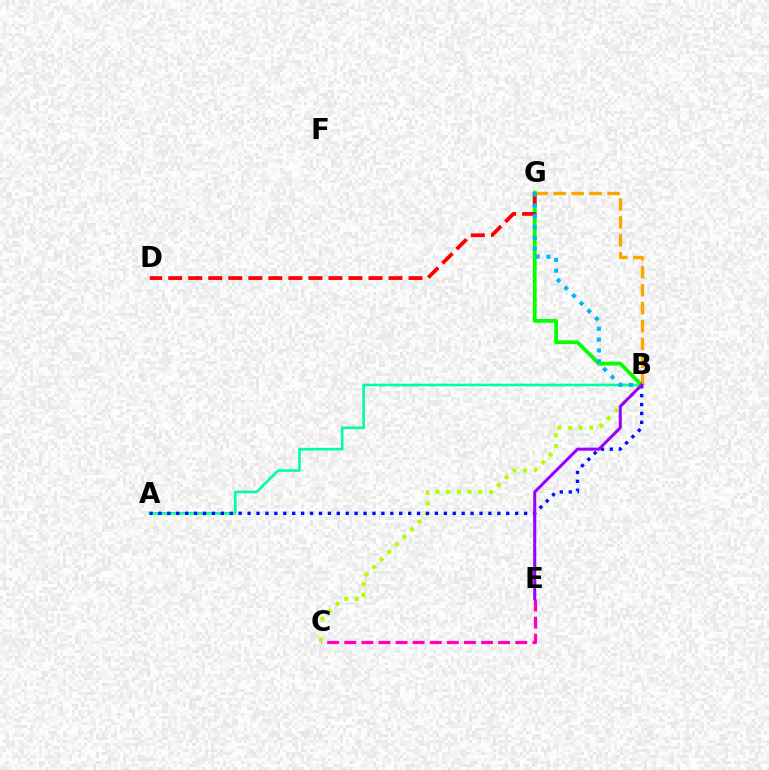{('A', 'B'): [{'color': '#00ff9d', 'line_style': 'solid', 'thickness': 1.88}, {'color': '#0010ff', 'line_style': 'dotted', 'thickness': 2.42}], ('C', 'E'): [{'color': '#ff00bd', 'line_style': 'dashed', 'thickness': 2.32}], ('B', 'G'): [{'color': '#08ff00', 'line_style': 'solid', 'thickness': 2.74}, {'color': '#ffa500', 'line_style': 'dashed', 'thickness': 2.44}, {'color': '#00b5ff', 'line_style': 'dotted', 'thickness': 2.94}], ('D', 'G'): [{'color': '#ff0000', 'line_style': 'dashed', 'thickness': 2.72}], ('B', 'C'): [{'color': '#b3ff00', 'line_style': 'dotted', 'thickness': 2.91}], ('B', 'E'): [{'color': '#9b00ff', 'line_style': 'solid', 'thickness': 2.19}]}